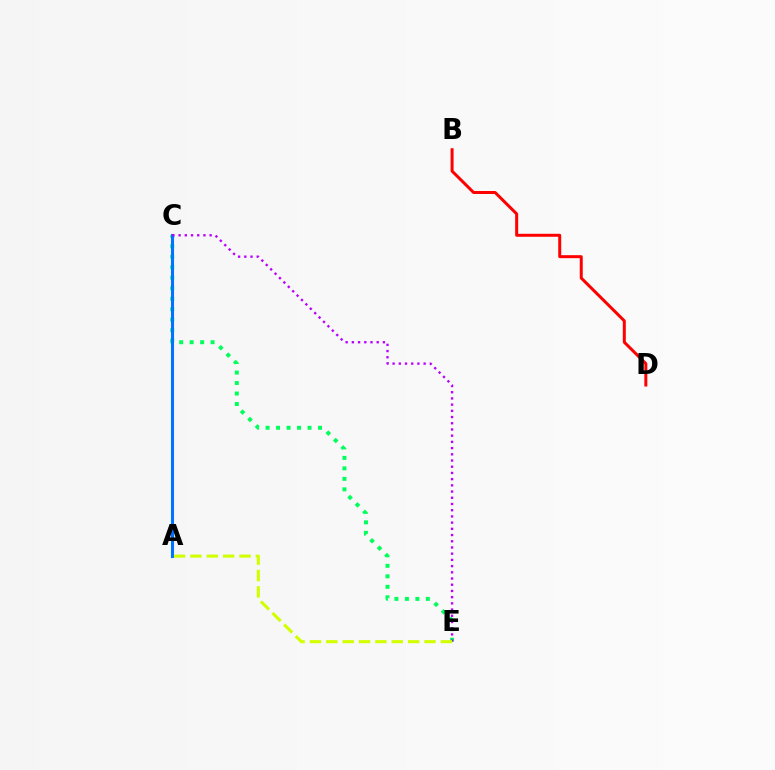{('B', 'D'): [{'color': '#ff0000', 'line_style': 'solid', 'thickness': 2.16}], ('C', 'E'): [{'color': '#00ff5c', 'line_style': 'dotted', 'thickness': 2.85}, {'color': '#b900ff', 'line_style': 'dotted', 'thickness': 1.69}], ('A', 'C'): [{'color': '#0074ff', 'line_style': 'solid', 'thickness': 2.21}], ('A', 'E'): [{'color': '#d1ff00', 'line_style': 'dashed', 'thickness': 2.22}]}